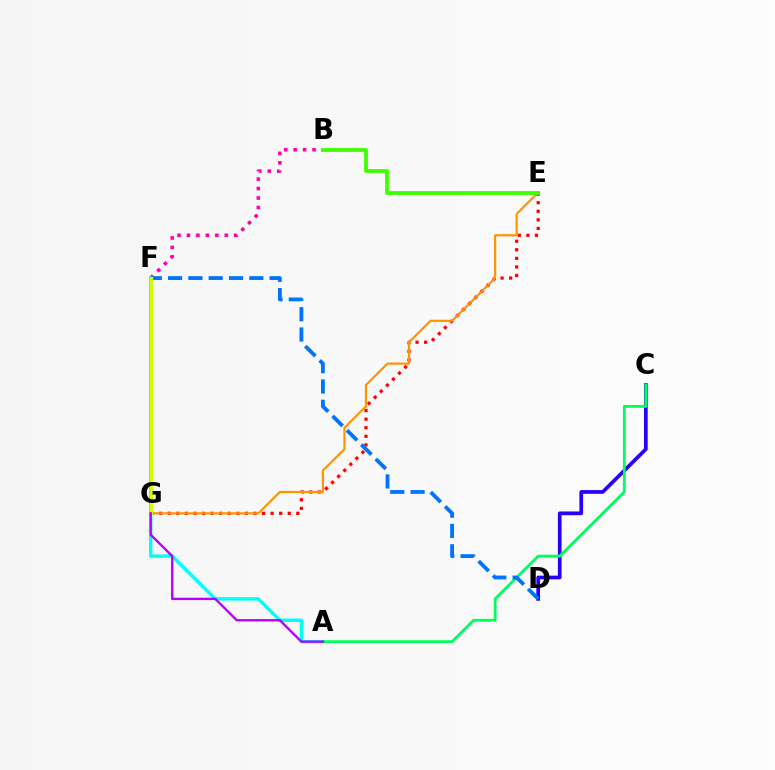{('B', 'F'): [{'color': '#ff00ac', 'line_style': 'dotted', 'thickness': 2.57}], ('A', 'F'): [{'color': '#00fff6', 'line_style': 'solid', 'thickness': 2.44}], ('C', 'D'): [{'color': '#2500ff', 'line_style': 'solid', 'thickness': 2.67}], ('A', 'C'): [{'color': '#00ff5c', 'line_style': 'solid', 'thickness': 2.03}], ('E', 'G'): [{'color': '#ff0000', 'line_style': 'dotted', 'thickness': 2.33}, {'color': '#ff9400', 'line_style': 'solid', 'thickness': 1.58}], ('D', 'F'): [{'color': '#0074ff', 'line_style': 'dashed', 'thickness': 2.76}], ('F', 'G'): [{'color': '#d1ff00', 'line_style': 'solid', 'thickness': 2.37}], ('A', 'G'): [{'color': '#b900ff', 'line_style': 'solid', 'thickness': 1.7}], ('B', 'E'): [{'color': '#3dff00', 'line_style': 'solid', 'thickness': 2.73}]}